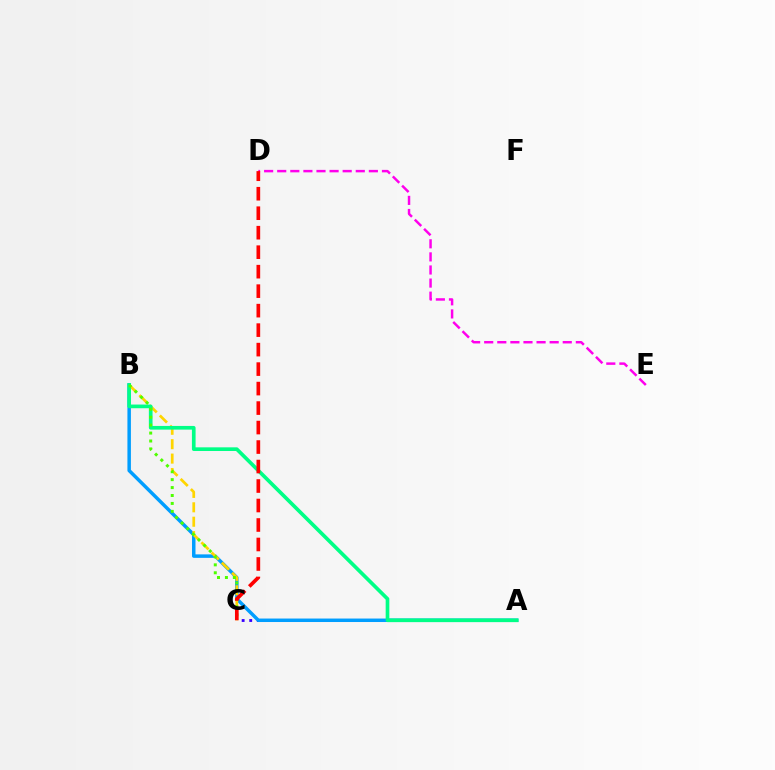{('A', 'C'): [{'color': '#3700ff', 'line_style': 'dotted', 'thickness': 2.06}], ('A', 'B'): [{'color': '#009eff', 'line_style': 'solid', 'thickness': 2.51}, {'color': '#00ff86', 'line_style': 'solid', 'thickness': 2.64}], ('B', 'C'): [{'color': '#ffd500', 'line_style': 'dashed', 'thickness': 1.96}, {'color': '#4fff00', 'line_style': 'dotted', 'thickness': 2.16}], ('D', 'E'): [{'color': '#ff00ed', 'line_style': 'dashed', 'thickness': 1.78}], ('C', 'D'): [{'color': '#ff0000', 'line_style': 'dashed', 'thickness': 2.65}]}